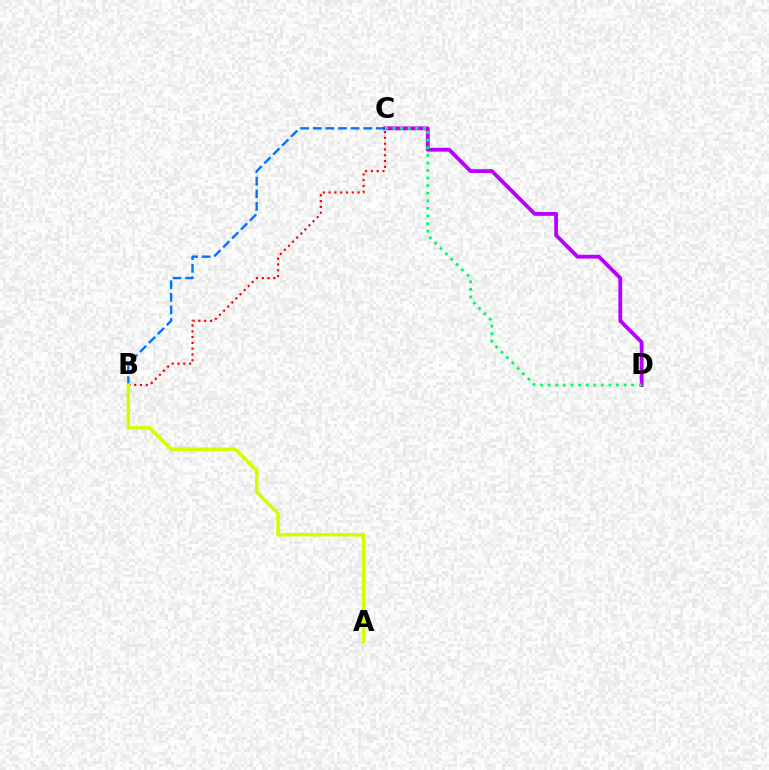{('C', 'D'): [{'color': '#b900ff', 'line_style': 'solid', 'thickness': 2.76}, {'color': '#00ff5c', 'line_style': 'dotted', 'thickness': 2.06}], ('B', 'C'): [{'color': '#ff0000', 'line_style': 'dotted', 'thickness': 1.57}, {'color': '#0074ff', 'line_style': 'dashed', 'thickness': 1.71}], ('A', 'B'): [{'color': '#d1ff00', 'line_style': 'solid', 'thickness': 2.54}]}